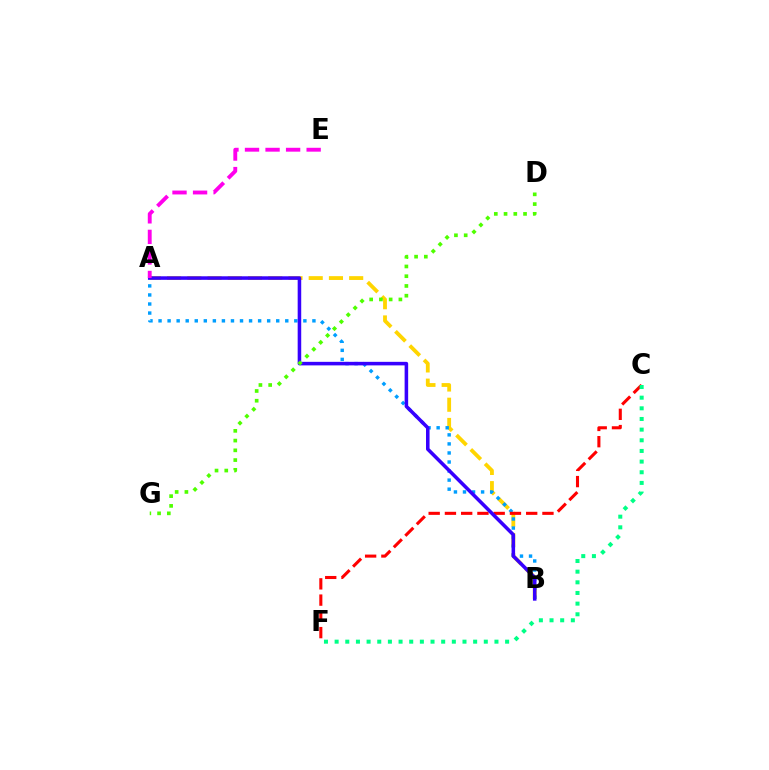{('A', 'B'): [{'color': '#ffd500', 'line_style': 'dashed', 'thickness': 2.75}, {'color': '#009eff', 'line_style': 'dotted', 'thickness': 2.46}, {'color': '#3700ff', 'line_style': 'solid', 'thickness': 2.55}], ('C', 'F'): [{'color': '#ff0000', 'line_style': 'dashed', 'thickness': 2.21}, {'color': '#00ff86', 'line_style': 'dotted', 'thickness': 2.9}], ('D', 'G'): [{'color': '#4fff00', 'line_style': 'dotted', 'thickness': 2.65}], ('A', 'E'): [{'color': '#ff00ed', 'line_style': 'dashed', 'thickness': 2.79}]}